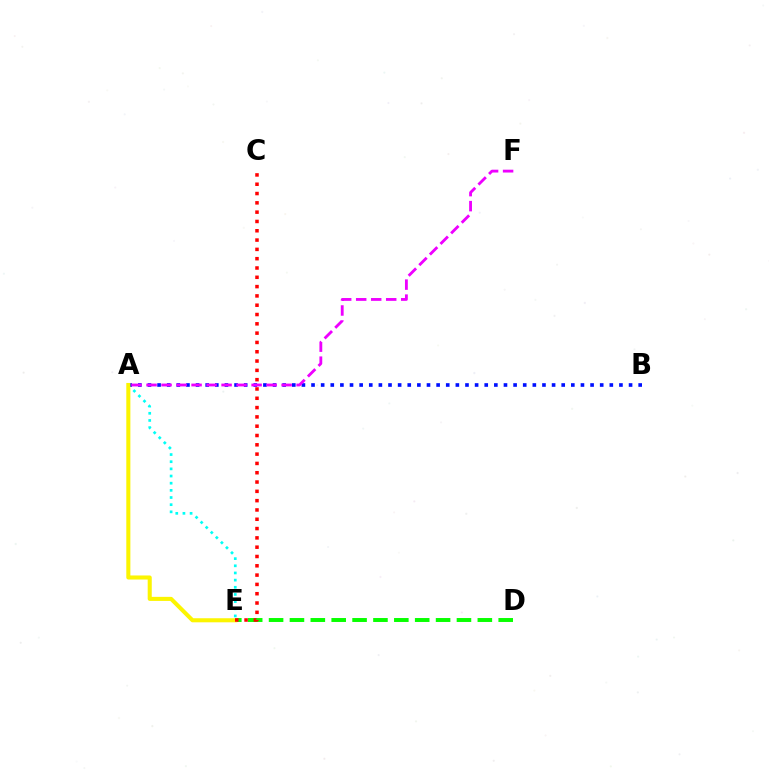{('A', 'E'): [{'color': '#00fff6', 'line_style': 'dotted', 'thickness': 1.95}, {'color': '#fcf500', 'line_style': 'solid', 'thickness': 2.92}], ('A', 'B'): [{'color': '#0010ff', 'line_style': 'dotted', 'thickness': 2.61}], ('D', 'E'): [{'color': '#08ff00', 'line_style': 'dashed', 'thickness': 2.84}], ('A', 'F'): [{'color': '#ee00ff', 'line_style': 'dashed', 'thickness': 2.04}], ('C', 'E'): [{'color': '#ff0000', 'line_style': 'dotted', 'thickness': 2.53}]}